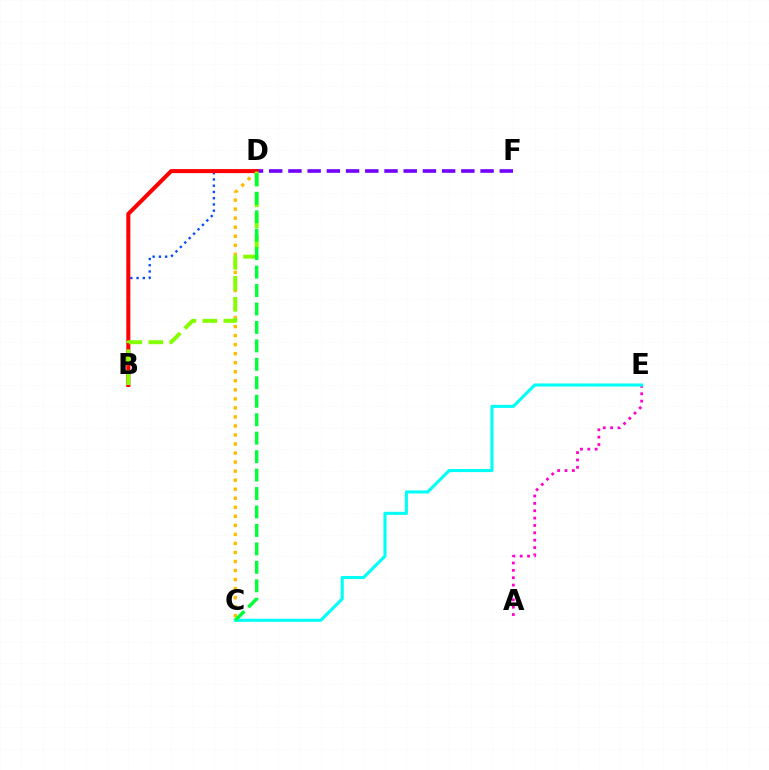{('C', 'D'): [{'color': '#ffbd00', 'line_style': 'dotted', 'thickness': 2.45}, {'color': '#00ff39', 'line_style': 'dashed', 'thickness': 2.51}], ('D', 'F'): [{'color': '#7200ff', 'line_style': 'dashed', 'thickness': 2.61}], ('B', 'D'): [{'color': '#004bff', 'line_style': 'dotted', 'thickness': 1.7}, {'color': '#ff0000', 'line_style': 'solid', 'thickness': 2.91}, {'color': '#84ff00', 'line_style': 'dashed', 'thickness': 2.85}], ('A', 'E'): [{'color': '#ff00cf', 'line_style': 'dotted', 'thickness': 2.0}], ('C', 'E'): [{'color': '#00fff6', 'line_style': 'solid', 'thickness': 2.22}]}